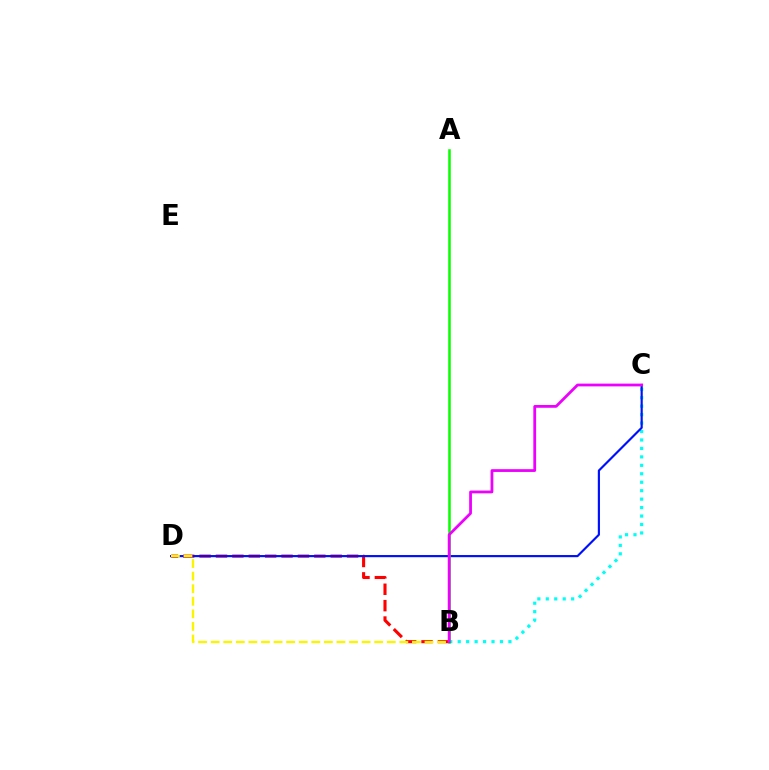{('B', 'D'): [{'color': '#ff0000', 'line_style': 'dashed', 'thickness': 2.23}, {'color': '#fcf500', 'line_style': 'dashed', 'thickness': 1.71}], ('B', 'C'): [{'color': '#00fff6', 'line_style': 'dotted', 'thickness': 2.3}, {'color': '#ee00ff', 'line_style': 'solid', 'thickness': 2.0}], ('C', 'D'): [{'color': '#0010ff', 'line_style': 'solid', 'thickness': 1.56}], ('A', 'B'): [{'color': '#08ff00', 'line_style': 'solid', 'thickness': 1.82}]}